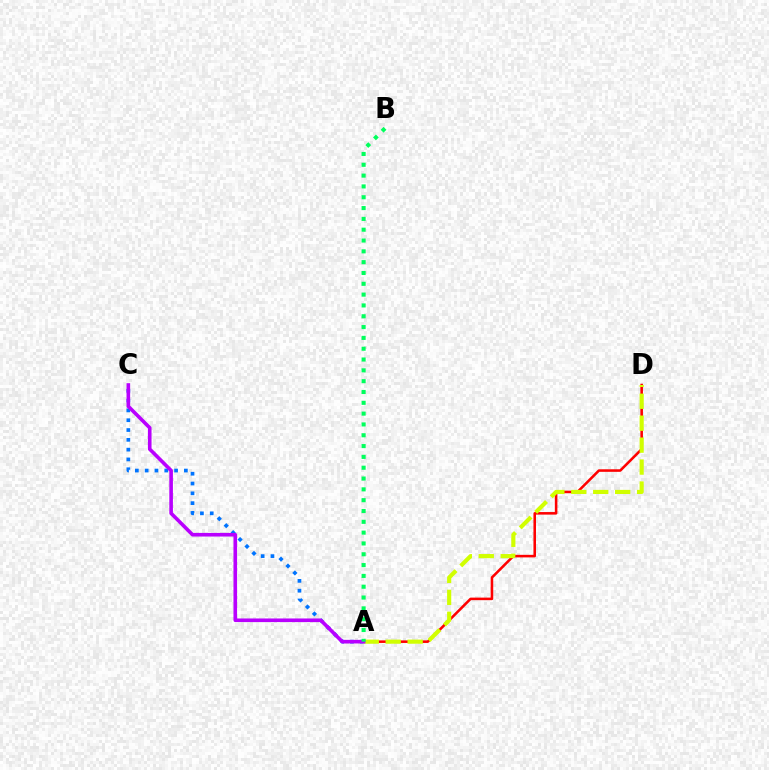{('A', 'D'): [{'color': '#ff0000', 'line_style': 'solid', 'thickness': 1.84}, {'color': '#d1ff00', 'line_style': 'dashed', 'thickness': 2.98}], ('A', 'C'): [{'color': '#0074ff', 'line_style': 'dotted', 'thickness': 2.66}, {'color': '#b900ff', 'line_style': 'solid', 'thickness': 2.6}], ('A', 'B'): [{'color': '#00ff5c', 'line_style': 'dotted', 'thickness': 2.94}]}